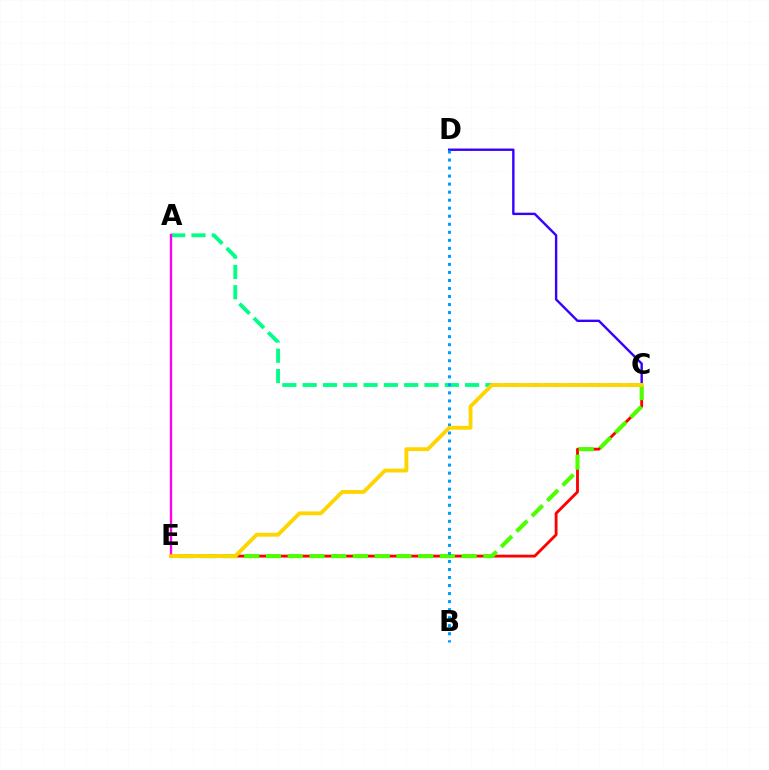{('C', 'E'): [{'color': '#ff0000', 'line_style': 'solid', 'thickness': 2.05}, {'color': '#4fff00', 'line_style': 'dashed', 'thickness': 2.95}, {'color': '#ffd500', 'line_style': 'solid', 'thickness': 2.77}], ('C', 'D'): [{'color': '#3700ff', 'line_style': 'solid', 'thickness': 1.72}], ('A', 'C'): [{'color': '#00ff86', 'line_style': 'dashed', 'thickness': 2.76}], ('B', 'D'): [{'color': '#009eff', 'line_style': 'dotted', 'thickness': 2.18}], ('A', 'E'): [{'color': '#ff00ed', 'line_style': 'solid', 'thickness': 1.69}]}